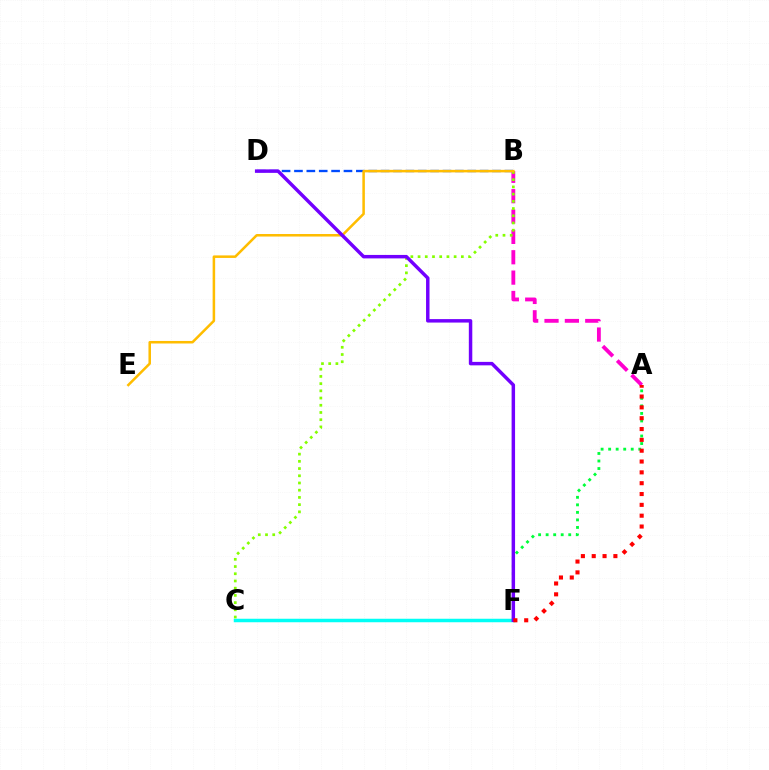{('C', 'F'): [{'color': '#00fff6', 'line_style': 'solid', 'thickness': 2.52}], ('B', 'D'): [{'color': '#004bff', 'line_style': 'dashed', 'thickness': 1.68}], ('A', 'B'): [{'color': '#ff00cf', 'line_style': 'dashed', 'thickness': 2.77}], ('B', 'C'): [{'color': '#84ff00', 'line_style': 'dotted', 'thickness': 1.96}], ('B', 'E'): [{'color': '#ffbd00', 'line_style': 'solid', 'thickness': 1.82}], ('A', 'F'): [{'color': '#00ff39', 'line_style': 'dotted', 'thickness': 2.05}, {'color': '#ff0000', 'line_style': 'dotted', 'thickness': 2.94}], ('D', 'F'): [{'color': '#7200ff', 'line_style': 'solid', 'thickness': 2.49}]}